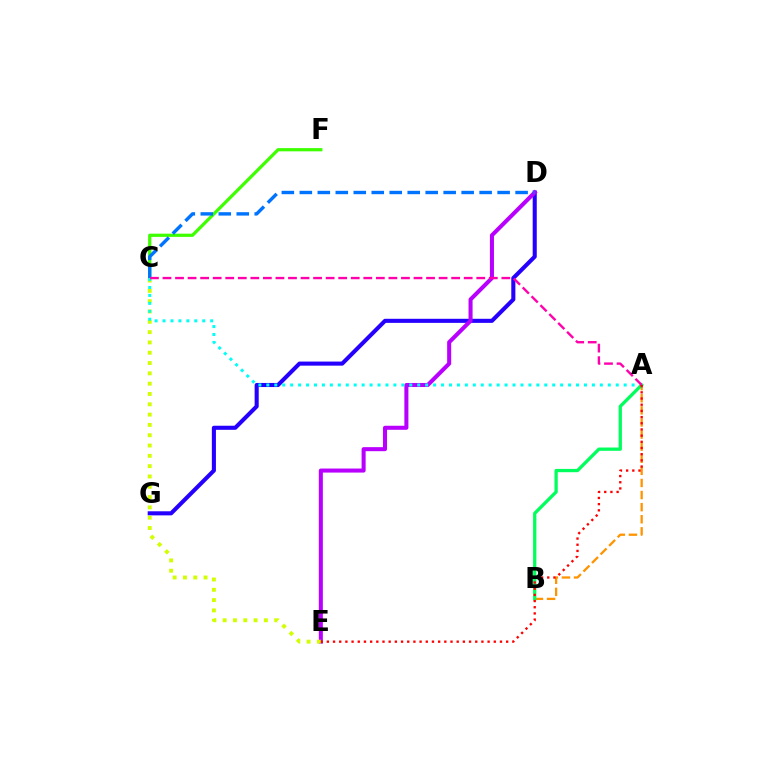{('D', 'G'): [{'color': '#2500ff', 'line_style': 'solid', 'thickness': 2.94}], ('C', 'F'): [{'color': '#3dff00', 'line_style': 'solid', 'thickness': 2.31}], ('D', 'E'): [{'color': '#b900ff', 'line_style': 'solid', 'thickness': 2.91}], ('C', 'E'): [{'color': '#d1ff00', 'line_style': 'dotted', 'thickness': 2.8}], ('C', 'D'): [{'color': '#0074ff', 'line_style': 'dashed', 'thickness': 2.44}], ('A', 'C'): [{'color': '#00fff6', 'line_style': 'dotted', 'thickness': 2.16}, {'color': '#ff00ac', 'line_style': 'dashed', 'thickness': 1.71}], ('A', 'B'): [{'color': '#ff9400', 'line_style': 'dashed', 'thickness': 1.64}, {'color': '#00ff5c', 'line_style': 'solid', 'thickness': 2.36}], ('A', 'E'): [{'color': '#ff0000', 'line_style': 'dotted', 'thickness': 1.68}]}